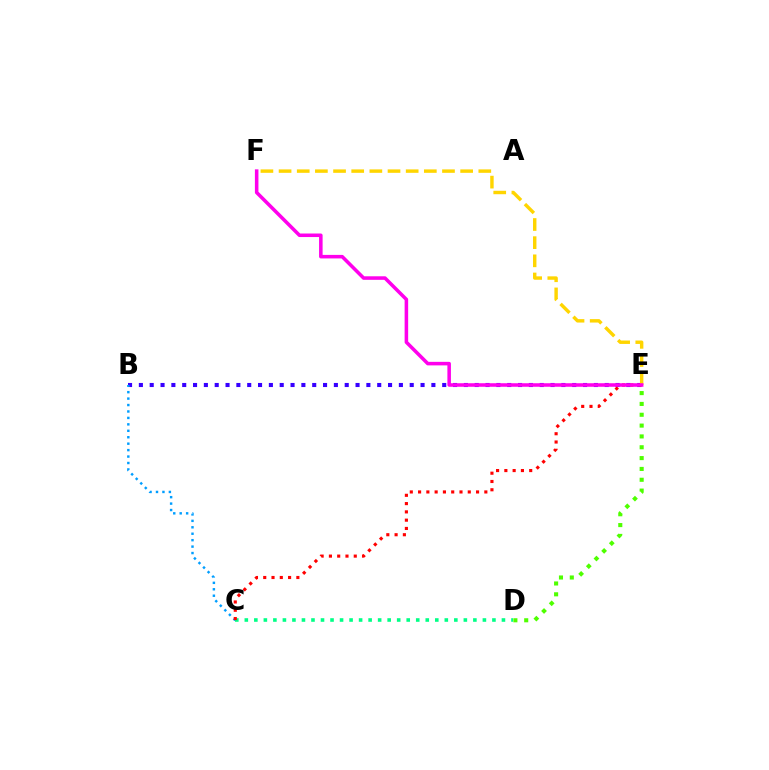{('B', 'E'): [{'color': '#3700ff', 'line_style': 'dotted', 'thickness': 2.94}], ('B', 'C'): [{'color': '#009eff', 'line_style': 'dotted', 'thickness': 1.75}], ('D', 'E'): [{'color': '#4fff00', 'line_style': 'dotted', 'thickness': 2.94}], ('C', 'D'): [{'color': '#00ff86', 'line_style': 'dotted', 'thickness': 2.59}], ('C', 'E'): [{'color': '#ff0000', 'line_style': 'dotted', 'thickness': 2.25}], ('E', 'F'): [{'color': '#ffd500', 'line_style': 'dashed', 'thickness': 2.47}, {'color': '#ff00ed', 'line_style': 'solid', 'thickness': 2.55}]}